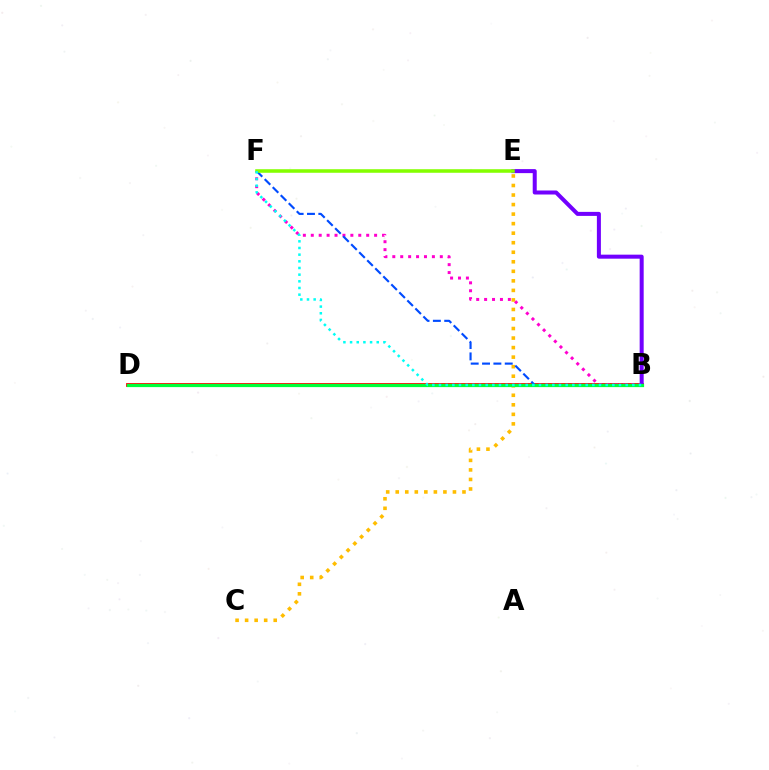{('B', 'D'): [{'color': '#ff0000', 'line_style': 'solid', 'thickness': 2.74}, {'color': '#00ff39', 'line_style': 'solid', 'thickness': 2.31}], ('B', 'F'): [{'color': '#ff00cf', 'line_style': 'dotted', 'thickness': 2.15}, {'color': '#004bff', 'line_style': 'dashed', 'thickness': 1.54}, {'color': '#00fff6', 'line_style': 'dotted', 'thickness': 1.81}], ('B', 'E'): [{'color': '#7200ff', 'line_style': 'solid', 'thickness': 2.89}], ('C', 'E'): [{'color': '#ffbd00', 'line_style': 'dotted', 'thickness': 2.59}], ('E', 'F'): [{'color': '#84ff00', 'line_style': 'solid', 'thickness': 2.56}]}